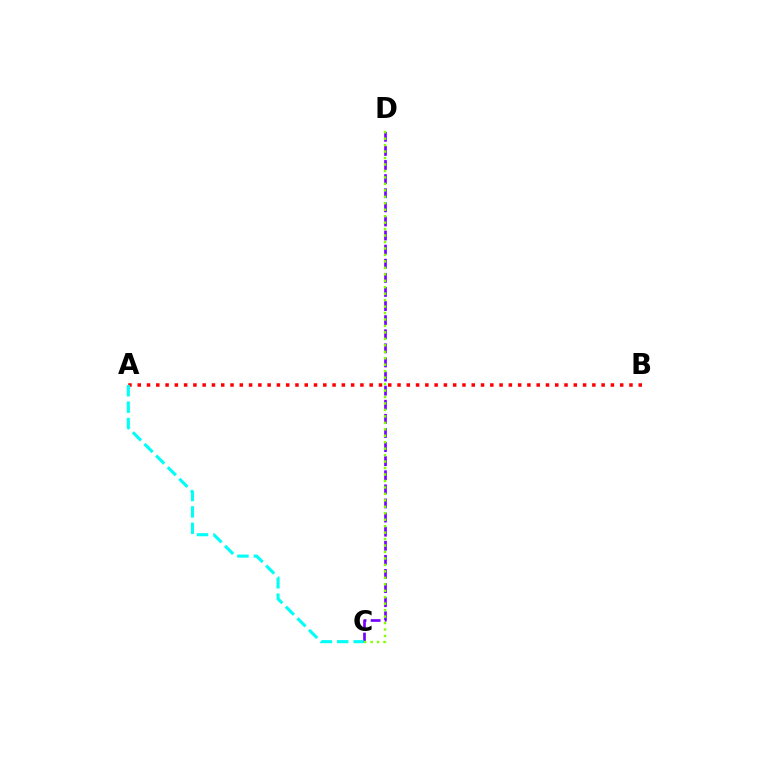{('C', 'D'): [{'color': '#7200ff', 'line_style': 'dashed', 'thickness': 1.92}, {'color': '#84ff00', 'line_style': 'dotted', 'thickness': 1.75}], ('A', 'B'): [{'color': '#ff0000', 'line_style': 'dotted', 'thickness': 2.52}], ('A', 'C'): [{'color': '#00fff6', 'line_style': 'dashed', 'thickness': 2.23}]}